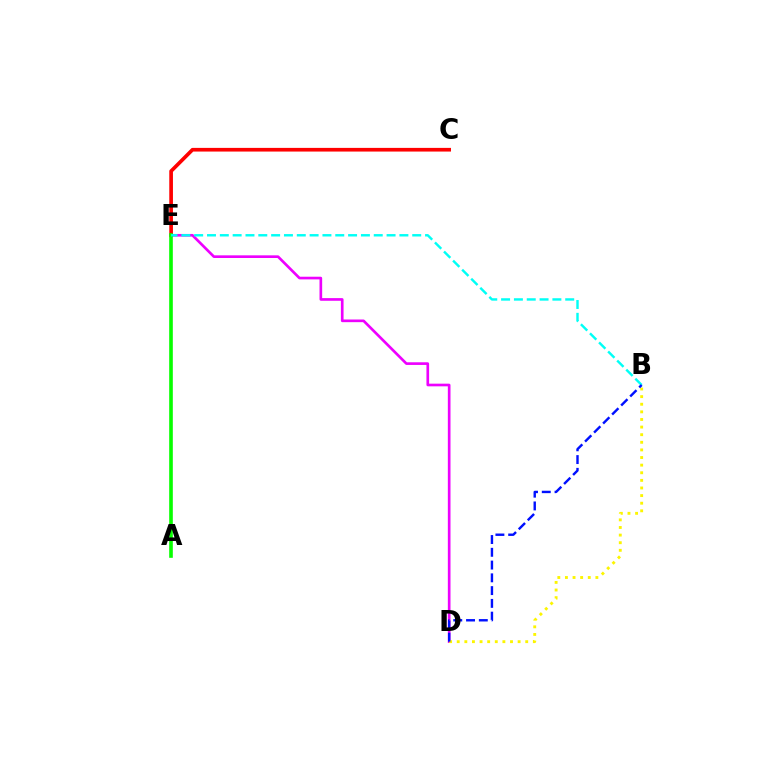{('D', 'E'): [{'color': '#ee00ff', 'line_style': 'solid', 'thickness': 1.92}], ('C', 'E'): [{'color': '#ff0000', 'line_style': 'solid', 'thickness': 2.64}], ('A', 'E'): [{'color': '#08ff00', 'line_style': 'solid', 'thickness': 2.62}], ('B', 'E'): [{'color': '#00fff6', 'line_style': 'dashed', 'thickness': 1.74}], ('B', 'D'): [{'color': '#fcf500', 'line_style': 'dotted', 'thickness': 2.07}, {'color': '#0010ff', 'line_style': 'dashed', 'thickness': 1.73}]}